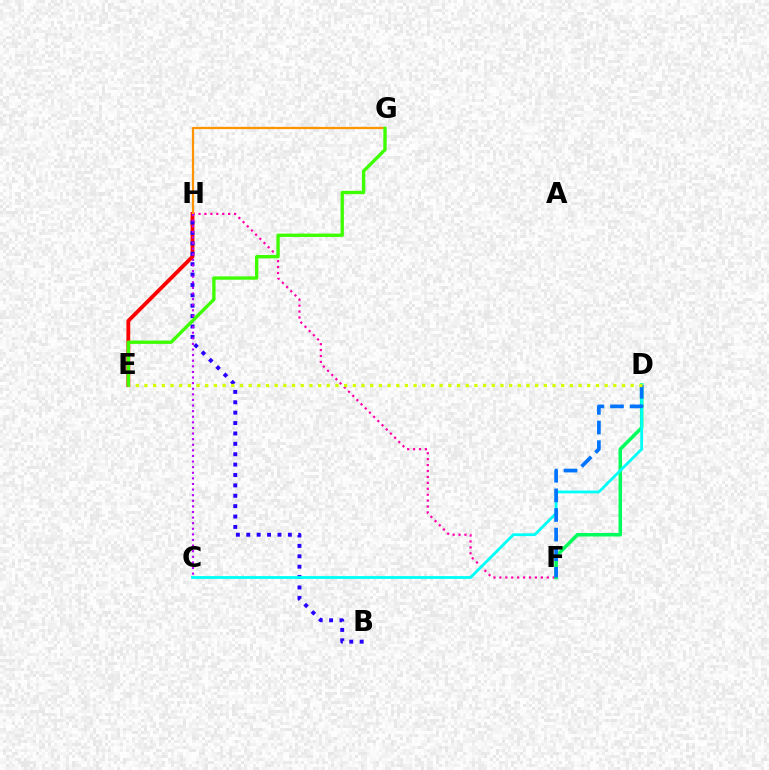{('E', 'H'): [{'color': '#ff0000', 'line_style': 'solid', 'thickness': 2.74}], ('F', 'H'): [{'color': '#ff00ac', 'line_style': 'dotted', 'thickness': 1.61}], ('D', 'F'): [{'color': '#00ff5c', 'line_style': 'solid', 'thickness': 2.53}, {'color': '#0074ff', 'line_style': 'dashed', 'thickness': 2.66}], ('B', 'H'): [{'color': '#2500ff', 'line_style': 'dotted', 'thickness': 2.82}], ('G', 'H'): [{'color': '#ff9400', 'line_style': 'solid', 'thickness': 1.61}], ('C', 'D'): [{'color': '#00fff6', 'line_style': 'solid', 'thickness': 2.02}], ('C', 'H'): [{'color': '#b900ff', 'line_style': 'dotted', 'thickness': 1.52}], ('D', 'E'): [{'color': '#d1ff00', 'line_style': 'dotted', 'thickness': 2.36}], ('E', 'G'): [{'color': '#3dff00', 'line_style': 'solid', 'thickness': 2.41}]}